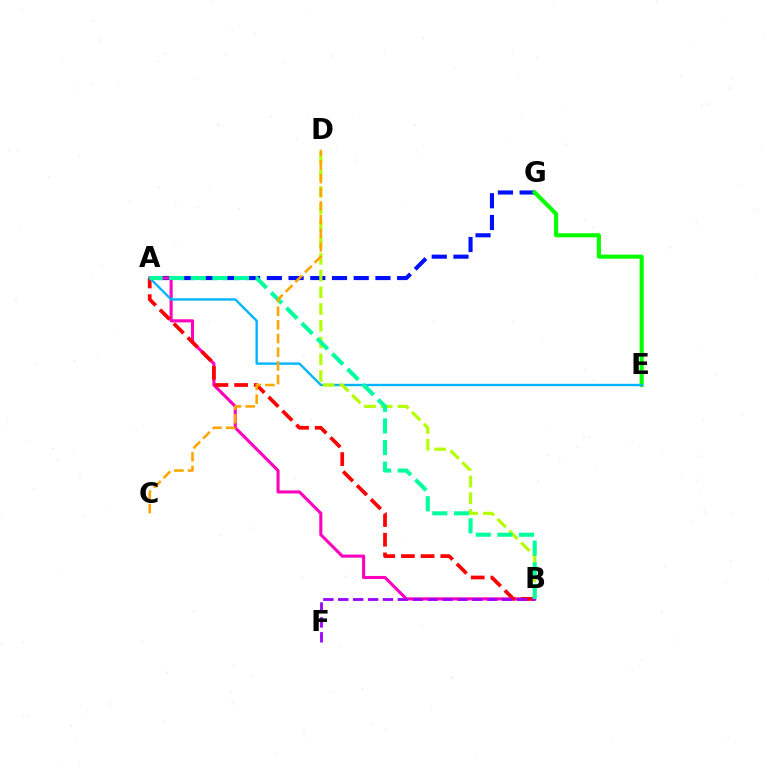{('A', 'G'): [{'color': '#0010ff', 'line_style': 'dashed', 'thickness': 2.95}], ('A', 'B'): [{'color': '#ff00bd', 'line_style': 'solid', 'thickness': 2.23}, {'color': '#ff0000', 'line_style': 'dashed', 'thickness': 2.67}, {'color': '#00ff9d', 'line_style': 'dashed', 'thickness': 2.94}], ('E', 'G'): [{'color': '#08ff00', 'line_style': 'solid', 'thickness': 2.95}], ('B', 'F'): [{'color': '#9b00ff', 'line_style': 'dashed', 'thickness': 2.02}], ('A', 'E'): [{'color': '#00b5ff', 'line_style': 'solid', 'thickness': 1.71}], ('B', 'D'): [{'color': '#b3ff00', 'line_style': 'dashed', 'thickness': 2.27}], ('C', 'D'): [{'color': '#ffa500', 'line_style': 'dashed', 'thickness': 1.86}]}